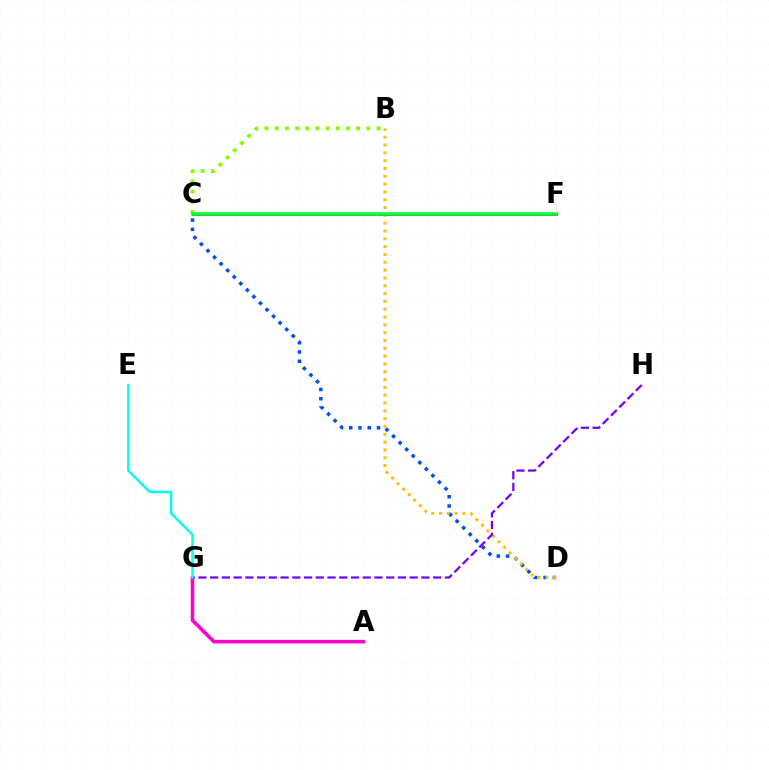{('A', 'G'): [{'color': '#ff00cf', 'line_style': 'solid', 'thickness': 2.57}], ('C', 'D'): [{'color': '#004bff', 'line_style': 'dotted', 'thickness': 2.52}], ('B', 'D'): [{'color': '#ffbd00', 'line_style': 'dotted', 'thickness': 2.12}], ('C', 'F'): [{'color': '#ff0000', 'line_style': 'solid', 'thickness': 2.06}, {'color': '#00ff39', 'line_style': 'solid', 'thickness': 2.57}], ('B', 'C'): [{'color': '#84ff00', 'line_style': 'dotted', 'thickness': 2.77}], ('G', 'H'): [{'color': '#7200ff', 'line_style': 'dashed', 'thickness': 1.59}], ('E', 'G'): [{'color': '#00fff6', 'line_style': 'solid', 'thickness': 1.78}]}